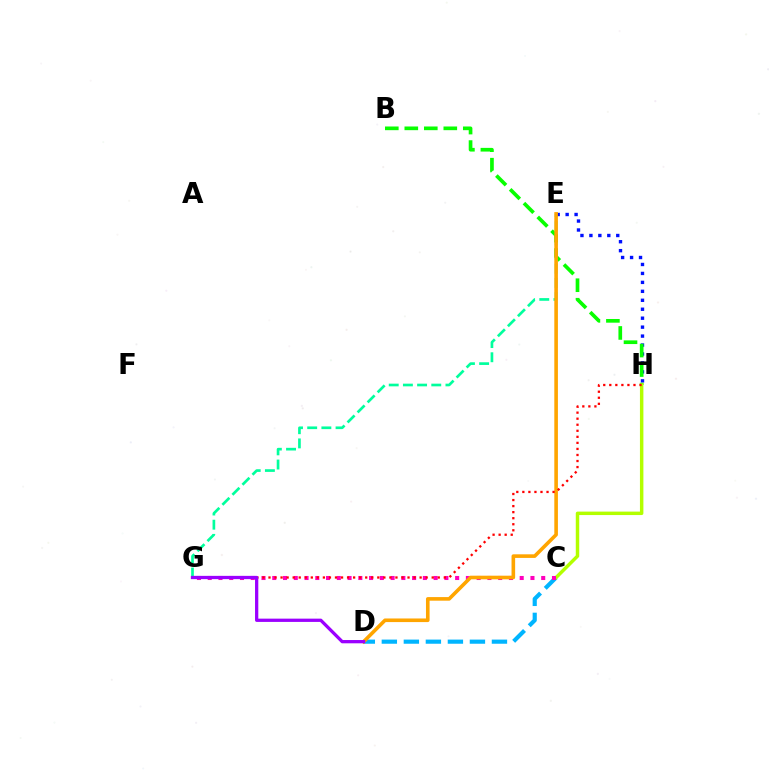{('E', 'G'): [{'color': '#00ff9d', 'line_style': 'dashed', 'thickness': 1.93}], ('E', 'H'): [{'color': '#0010ff', 'line_style': 'dotted', 'thickness': 2.43}], ('B', 'H'): [{'color': '#08ff00', 'line_style': 'dashed', 'thickness': 2.65}], ('C', 'D'): [{'color': '#00b5ff', 'line_style': 'dashed', 'thickness': 2.99}], ('C', 'H'): [{'color': '#b3ff00', 'line_style': 'solid', 'thickness': 2.49}], ('C', 'G'): [{'color': '#ff00bd', 'line_style': 'dotted', 'thickness': 2.92}], ('D', 'E'): [{'color': '#ffa500', 'line_style': 'solid', 'thickness': 2.6}], ('G', 'H'): [{'color': '#ff0000', 'line_style': 'dotted', 'thickness': 1.64}], ('D', 'G'): [{'color': '#9b00ff', 'line_style': 'solid', 'thickness': 2.36}]}